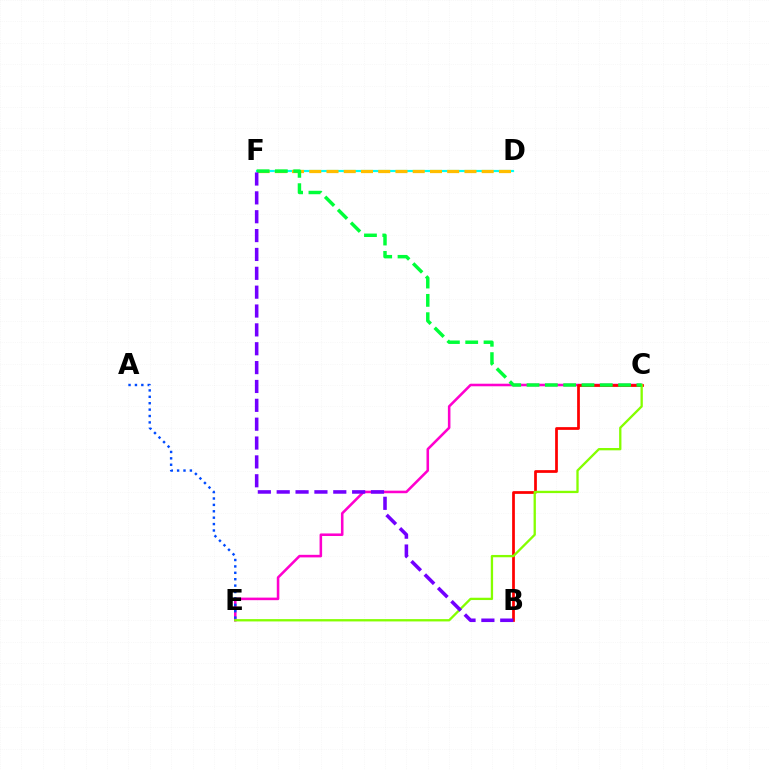{('C', 'E'): [{'color': '#ff00cf', 'line_style': 'solid', 'thickness': 1.85}, {'color': '#84ff00', 'line_style': 'solid', 'thickness': 1.66}], ('B', 'C'): [{'color': '#ff0000', 'line_style': 'solid', 'thickness': 1.97}], ('D', 'F'): [{'color': '#00fff6', 'line_style': 'solid', 'thickness': 1.57}, {'color': '#ffbd00', 'line_style': 'dashed', 'thickness': 2.34}], ('C', 'F'): [{'color': '#00ff39', 'line_style': 'dashed', 'thickness': 2.49}], ('A', 'E'): [{'color': '#004bff', 'line_style': 'dotted', 'thickness': 1.74}], ('B', 'F'): [{'color': '#7200ff', 'line_style': 'dashed', 'thickness': 2.56}]}